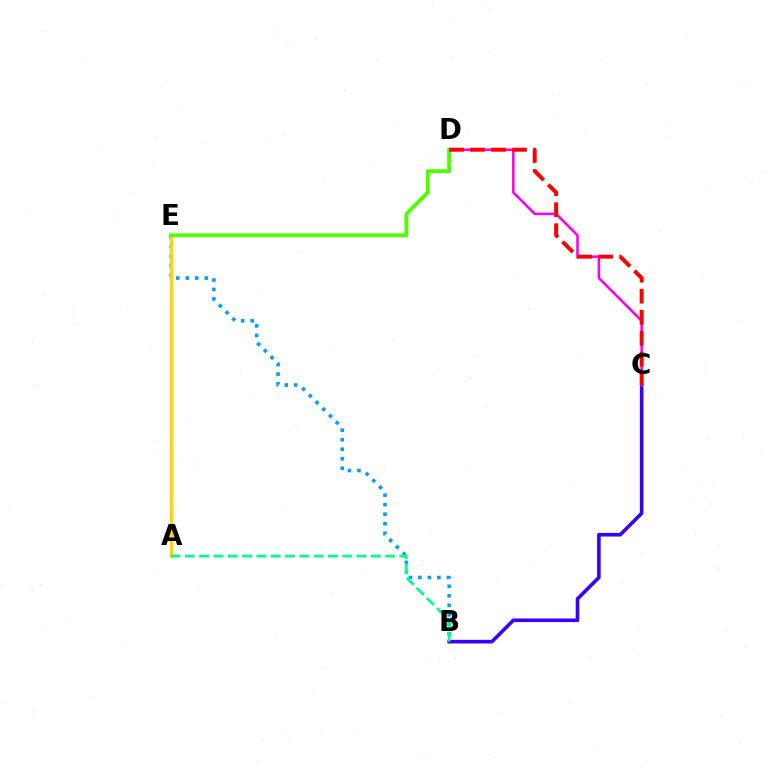{('B', 'C'): [{'color': '#3700ff', 'line_style': 'solid', 'thickness': 2.6}], ('B', 'E'): [{'color': '#009eff', 'line_style': 'dotted', 'thickness': 2.59}], ('A', 'E'): [{'color': '#ffd500', 'line_style': 'solid', 'thickness': 2.45}], ('C', 'D'): [{'color': '#ff00ed', 'line_style': 'solid', 'thickness': 1.85}, {'color': '#ff0000', 'line_style': 'dashed', 'thickness': 2.85}], ('A', 'B'): [{'color': '#00ff86', 'line_style': 'dashed', 'thickness': 1.94}], ('D', 'E'): [{'color': '#4fff00', 'line_style': 'solid', 'thickness': 2.78}]}